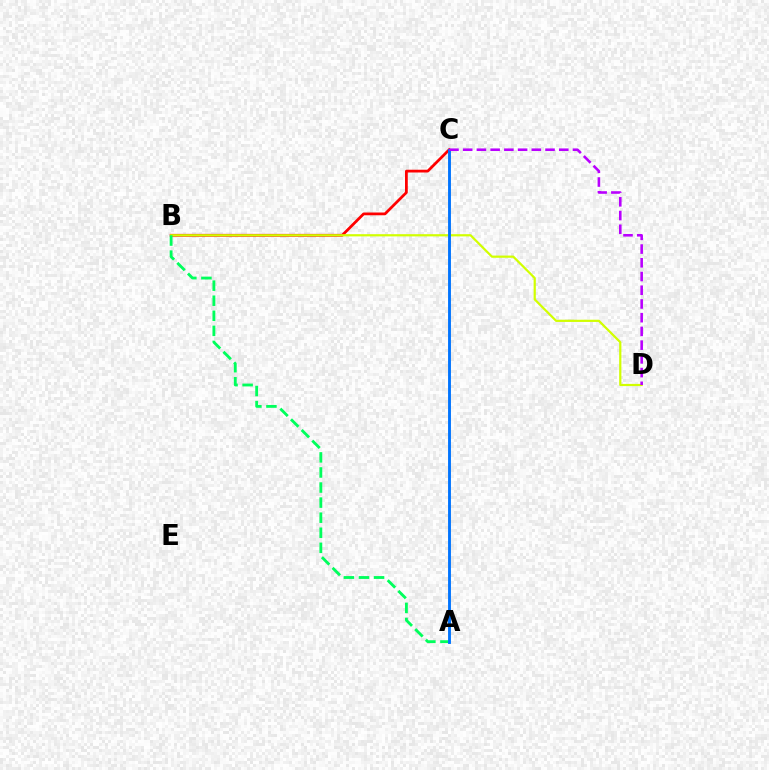{('B', 'C'): [{'color': '#ff0000', 'line_style': 'solid', 'thickness': 1.99}], ('B', 'D'): [{'color': '#d1ff00', 'line_style': 'solid', 'thickness': 1.59}], ('A', 'B'): [{'color': '#00ff5c', 'line_style': 'dashed', 'thickness': 2.05}], ('A', 'C'): [{'color': '#0074ff', 'line_style': 'solid', 'thickness': 2.07}], ('C', 'D'): [{'color': '#b900ff', 'line_style': 'dashed', 'thickness': 1.86}]}